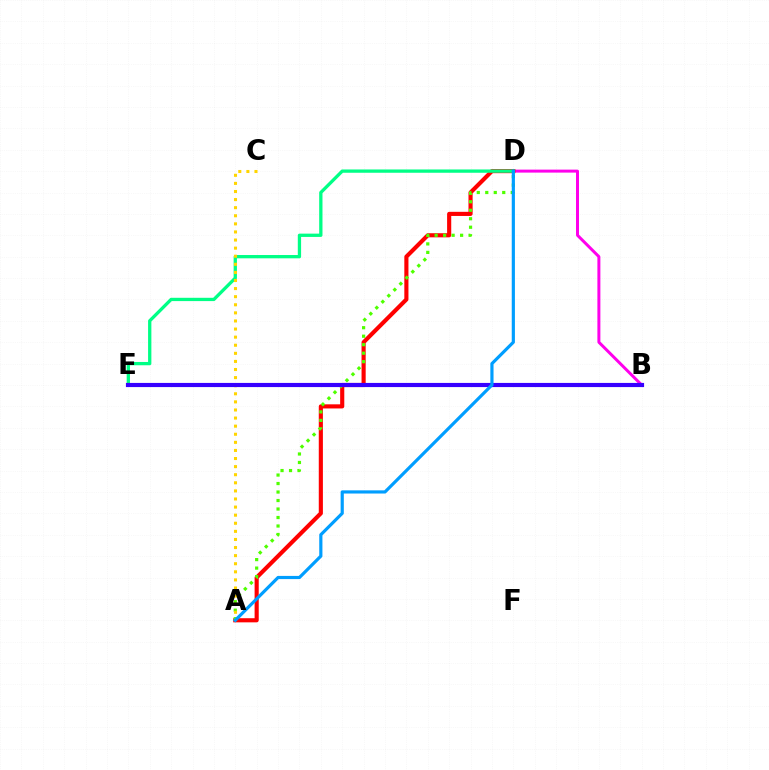{('B', 'D'): [{'color': '#ff00ed', 'line_style': 'solid', 'thickness': 2.15}], ('A', 'D'): [{'color': '#ff0000', 'line_style': 'solid', 'thickness': 2.97}, {'color': '#4fff00', 'line_style': 'dotted', 'thickness': 2.31}, {'color': '#009eff', 'line_style': 'solid', 'thickness': 2.29}], ('D', 'E'): [{'color': '#00ff86', 'line_style': 'solid', 'thickness': 2.37}], ('A', 'C'): [{'color': '#ffd500', 'line_style': 'dotted', 'thickness': 2.2}], ('B', 'E'): [{'color': '#3700ff', 'line_style': 'solid', 'thickness': 2.99}]}